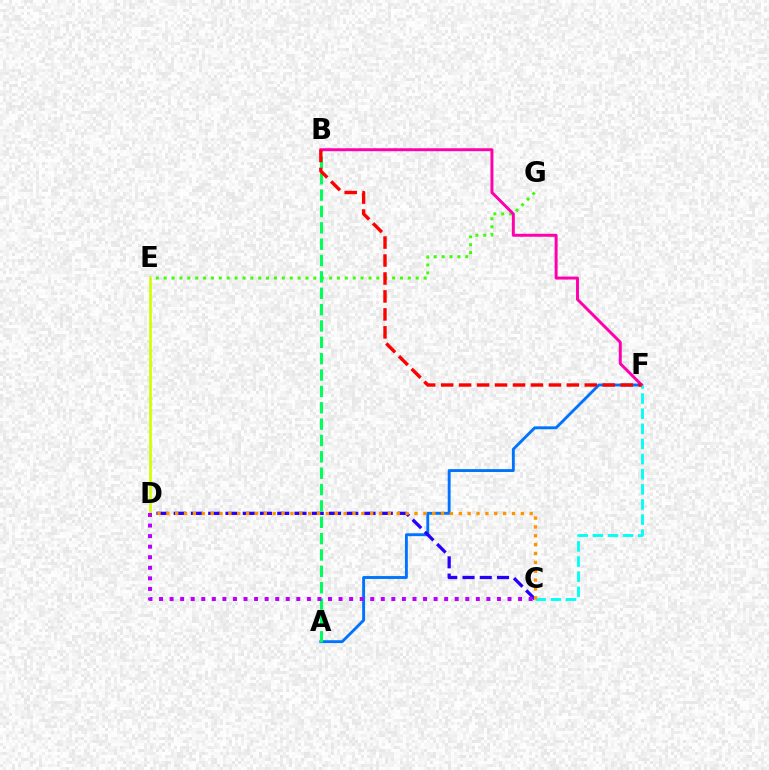{('A', 'F'): [{'color': '#0074ff', 'line_style': 'solid', 'thickness': 2.08}], ('C', 'D'): [{'color': '#2500ff', 'line_style': 'dashed', 'thickness': 2.34}, {'color': '#ff9400', 'line_style': 'dotted', 'thickness': 2.41}, {'color': '#b900ff', 'line_style': 'dotted', 'thickness': 2.87}], ('E', 'G'): [{'color': '#3dff00', 'line_style': 'dotted', 'thickness': 2.14}], ('A', 'B'): [{'color': '#00ff5c', 'line_style': 'dashed', 'thickness': 2.22}], ('B', 'F'): [{'color': '#ff00ac', 'line_style': 'solid', 'thickness': 2.13}, {'color': '#ff0000', 'line_style': 'dashed', 'thickness': 2.44}], ('C', 'F'): [{'color': '#00fff6', 'line_style': 'dashed', 'thickness': 2.06}], ('D', 'E'): [{'color': '#d1ff00', 'line_style': 'solid', 'thickness': 1.93}]}